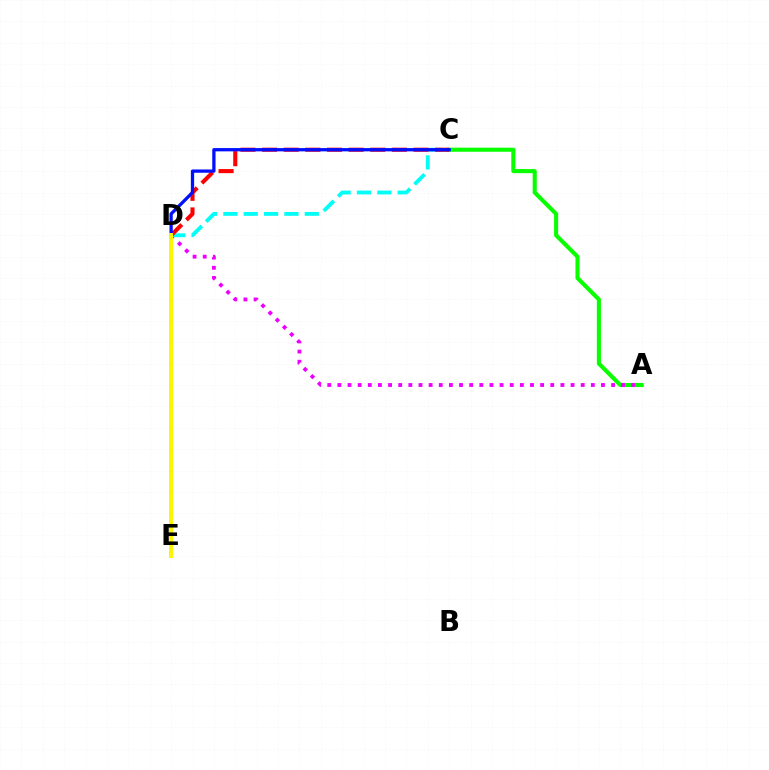{('A', 'C'): [{'color': '#08ff00', 'line_style': 'solid', 'thickness': 2.94}], ('A', 'D'): [{'color': '#ee00ff', 'line_style': 'dotted', 'thickness': 2.75}], ('C', 'D'): [{'color': '#00fff6', 'line_style': 'dashed', 'thickness': 2.76}, {'color': '#ff0000', 'line_style': 'dashed', 'thickness': 2.94}, {'color': '#0010ff', 'line_style': 'solid', 'thickness': 2.36}], ('D', 'E'): [{'color': '#fcf500', 'line_style': 'solid', 'thickness': 2.86}]}